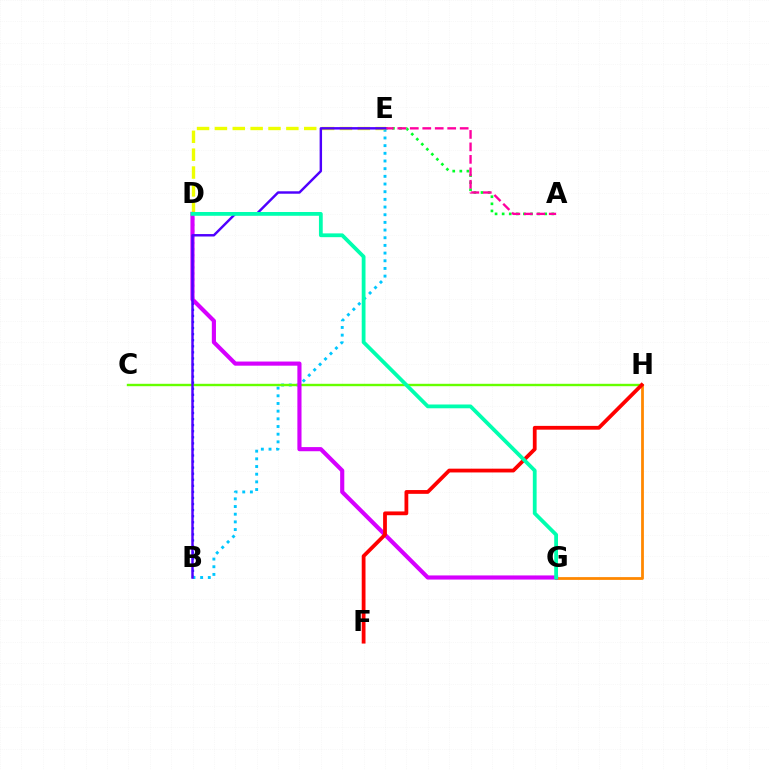{('B', 'D'): [{'color': '#003fff', 'line_style': 'dotted', 'thickness': 1.65}], ('A', 'E'): [{'color': '#00ff27', 'line_style': 'dotted', 'thickness': 1.93}, {'color': '#ff00a0', 'line_style': 'dashed', 'thickness': 1.69}], ('G', 'H'): [{'color': '#ff8800', 'line_style': 'solid', 'thickness': 2.0}], ('B', 'E'): [{'color': '#00c7ff', 'line_style': 'dotted', 'thickness': 2.09}, {'color': '#4f00ff', 'line_style': 'solid', 'thickness': 1.76}], ('D', 'E'): [{'color': '#eeff00', 'line_style': 'dashed', 'thickness': 2.43}], ('C', 'H'): [{'color': '#66ff00', 'line_style': 'solid', 'thickness': 1.73}], ('D', 'G'): [{'color': '#d600ff', 'line_style': 'solid', 'thickness': 2.98}, {'color': '#00ffaf', 'line_style': 'solid', 'thickness': 2.73}], ('F', 'H'): [{'color': '#ff0000', 'line_style': 'solid', 'thickness': 2.72}]}